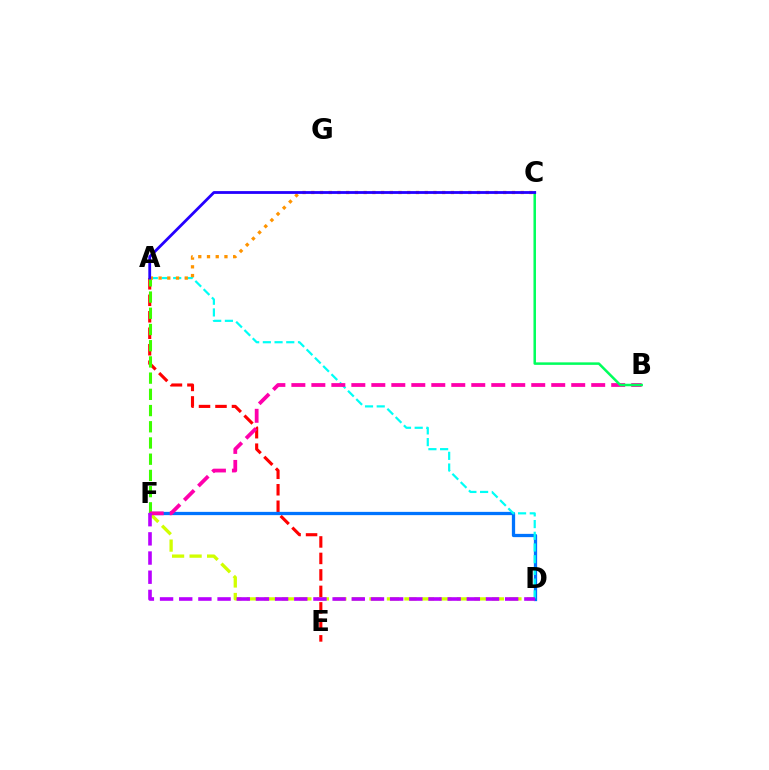{('A', 'E'): [{'color': '#ff0000', 'line_style': 'dashed', 'thickness': 2.24}], ('D', 'F'): [{'color': '#0074ff', 'line_style': 'solid', 'thickness': 2.35}, {'color': '#d1ff00', 'line_style': 'dashed', 'thickness': 2.38}, {'color': '#b900ff', 'line_style': 'dashed', 'thickness': 2.6}], ('A', 'F'): [{'color': '#3dff00', 'line_style': 'dashed', 'thickness': 2.2}], ('A', 'D'): [{'color': '#00fff6', 'line_style': 'dashed', 'thickness': 1.59}], ('A', 'C'): [{'color': '#ff9400', 'line_style': 'dotted', 'thickness': 2.37}, {'color': '#2500ff', 'line_style': 'solid', 'thickness': 2.02}], ('B', 'F'): [{'color': '#ff00ac', 'line_style': 'dashed', 'thickness': 2.72}], ('B', 'C'): [{'color': '#00ff5c', 'line_style': 'solid', 'thickness': 1.81}]}